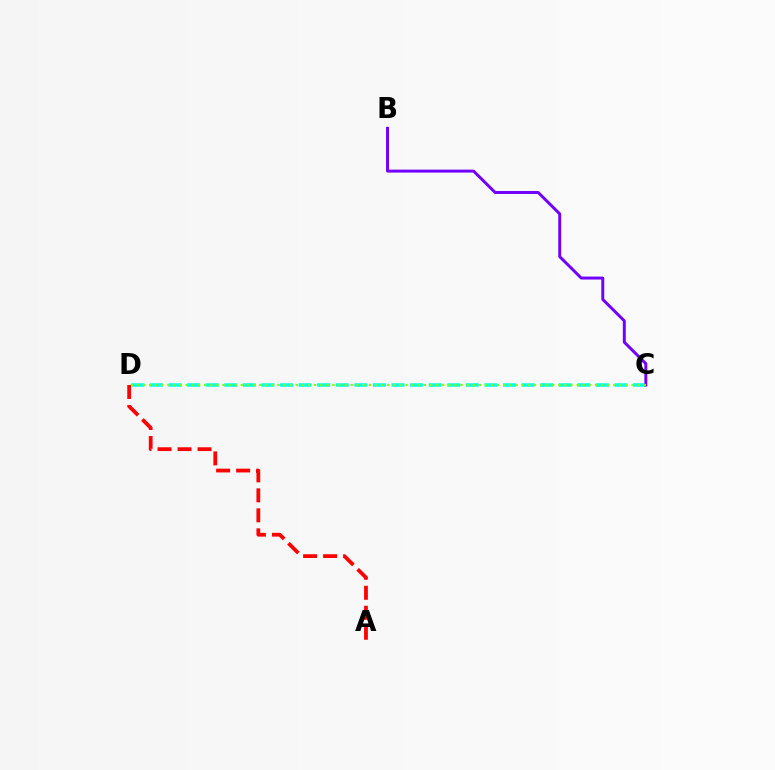{('C', 'D'): [{'color': '#00fff6', 'line_style': 'dashed', 'thickness': 2.52}, {'color': '#84ff00', 'line_style': 'dotted', 'thickness': 1.66}], ('B', 'C'): [{'color': '#7200ff', 'line_style': 'solid', 'thickness': 2.13}], ('A', 'D'): [{'color': '#ff0000', 'line_style': 'dashed', 'thickness': 2.72}]}